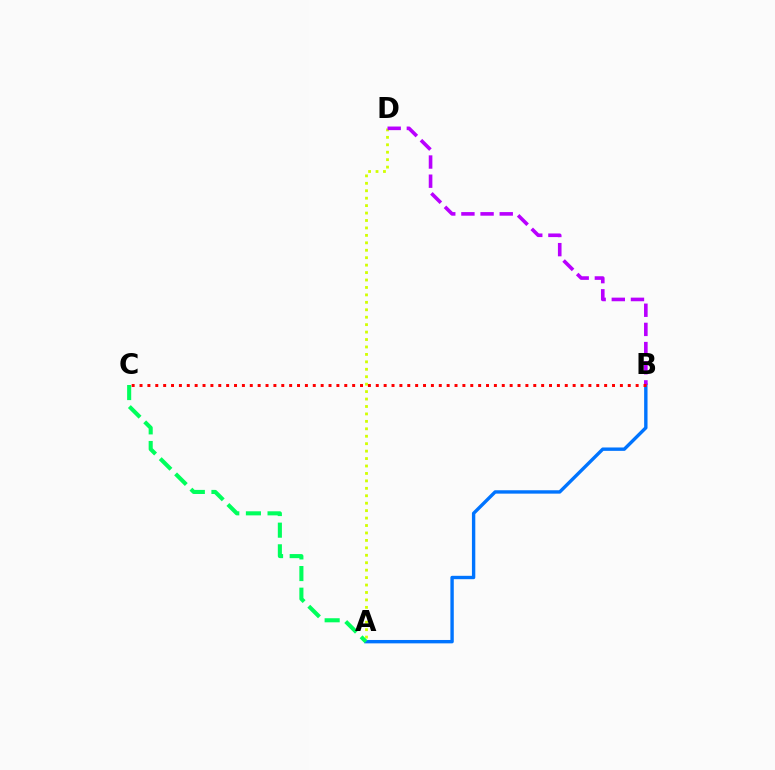{('A', 'B'): [{'color': '#0074ff', 'line_style': 'solid', 'thickness': 2.44}], ('A', 'D'): [{'color': '#d1ff00', 'line_style': 'dotted', 'thickness': 2.02}], ('A', 'C'): [{'color': '#00ff5c', 'line_style': 'dashed', 'thickness': 2.94}], ('B', 'D'): [{'color': '#b900ff', 'line_style': 'dashed', 'thickness': 2.6}], ('B', 'C'): [{'color': '#ff0000', 'line_style': 'dotted', 'thickness': 2.14}]}